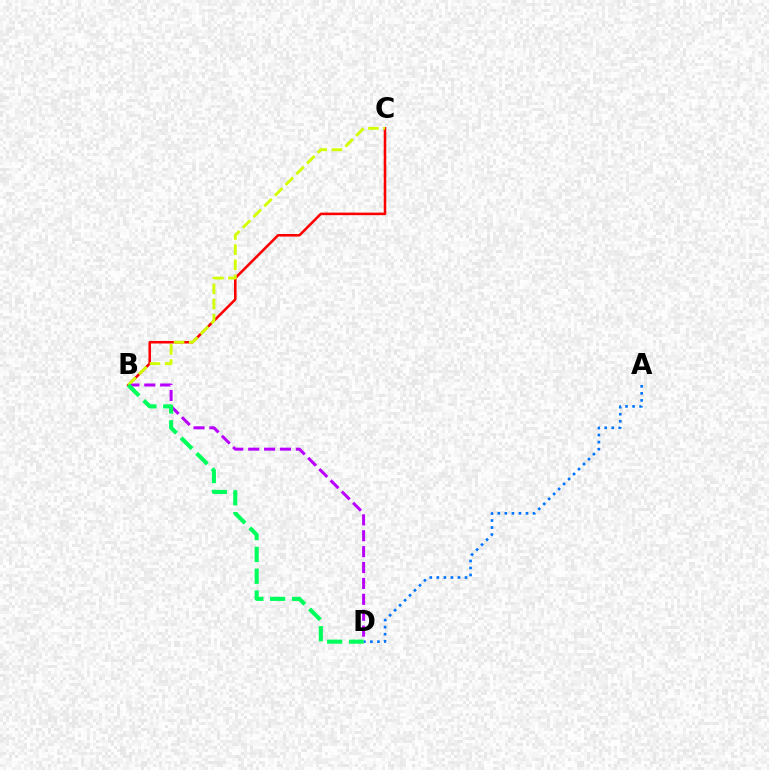{('B', 'C'): [{'color': '#ff0000', 'line_style': 'solid', 'thickness': 1.84}, {'color': '#d1ff00', 'line_style': 'dashed', 'thickness': 2.06}], ('B', 'D'): [{'color': '#b900ff', 'line_style': 'dashed', 'thickness': 2.16}, {'color': '#00ff5c', 'line_style': 'dashed', 'thickness': 2.96}], ('A', 'D'): [{'color': '#0074ff', 'line_style': 'dotted', 'thickness': 1.91}]}